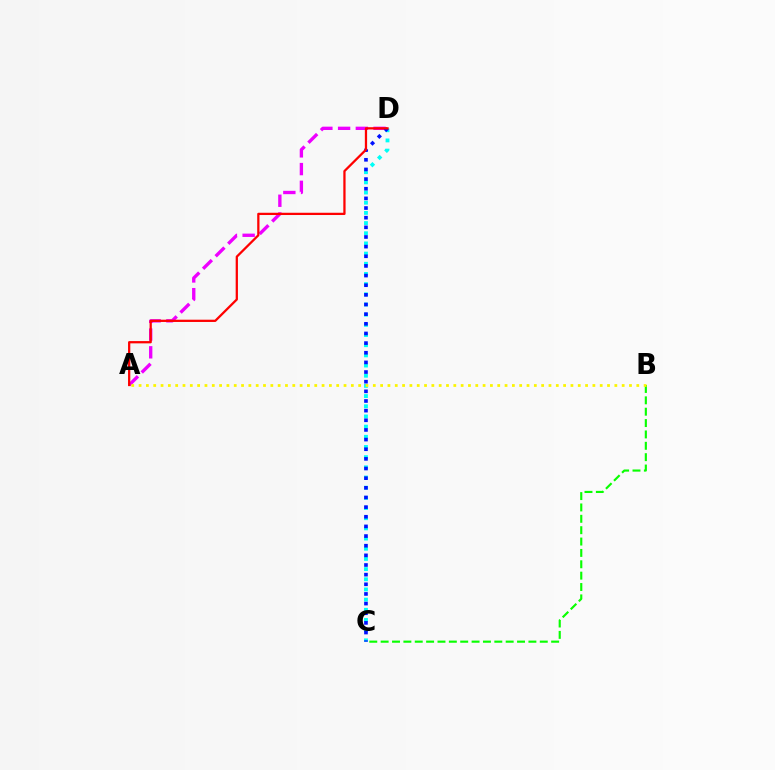{('B', 'C'): [{'color': '#08ff00', 'line_style': 'dashed', 'thickness': 1.54}], ('C', 'D'): [{'color': '#00fff6', 'line_style': 'dotted', 'thickness': 2.77}, {'color': '#0010ff', 'line_style': 'dotted', 'thickness': 2.62}], ('A', 'D'): [{'color': '#ee00ff', 'line_style': 'dashed', 'thickness': 2.41}, {'color': '#ff0000', 'line_style': 'solid', 'thickness': 1.63}], ('A', 'B'): [{'color': '#fcf500', 'line_style': 'dotted', 'thickness': 1.99}]}